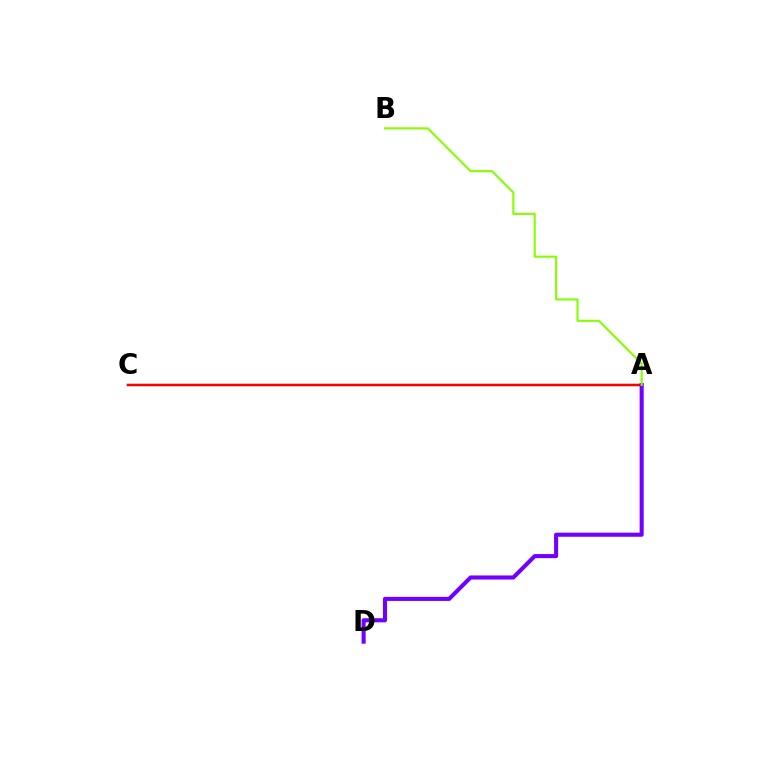{('A', 'C'): [{'color': '#00fff6', 'line_style': 'solid', 'thickness': 1.65}, {'color': '#ff0000', 'line_style': 'solid', 'thickness': 1.8}], ('A', 'D'): [{'color': '#7200ff', 'line_style': 'solid', 'thickness': 2.94}], ('A', 'B'): [{'color': '#84ff00', 'line_style': 'solid', 'thickness': 1.51}]}